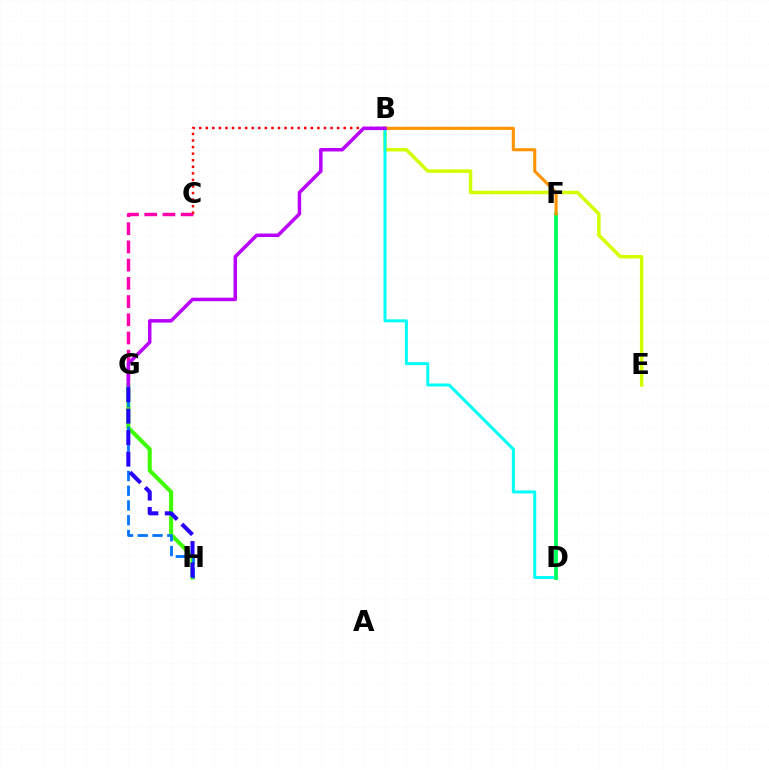{('B', 'E'): [{'color': '#d1ff00', 'line_style': 'solid', 'thickness': 2.51}], ('C', 'G'): [{'color': '#ff00ac', 'line_style': 'dashed', 'thickness': 2.47}], ('B', 'D'): [{'color': '#00fff6', 'line_style': 'solid', 'thickness': 2.17}], ('D', 'F'): [{'color': '#00ff5c', 'line_style': 'solid', 'thickness': 2.72}], ('B', 'F'): [{'color': '#ff9400', 'line_style': 'solid', 'thickness': 2.22}], ('G', 'H'): [{'color': '#3dff00', 'line_style': 'solid', 'thickness': 2.93}, {'color': '#0074ff', 'line_style': 'dashed', 'thickness': 2.01}, {'color': '#2500ff', 'line_style': 'dashed', 'thickness': 2.91}], ('B', 'C'): [{'color': '#ff0000', 'line_style': 'dotted', 'thickness': 1.78}], ('B', 'G'): [{'color': '#b900ff', 'line_style': 'solid', 'thickness': 2.52}]}